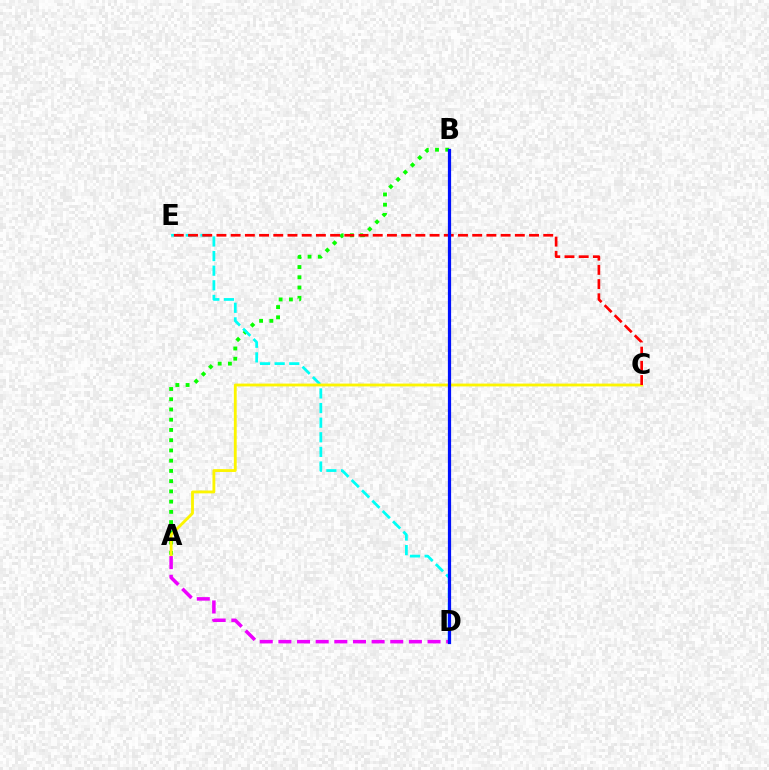{('A', 'B'): [{'color': '#08ff00', 'line_style': 'dotted', 'thickness': 2.78}], ('D', 'E'): [{'color': '#00fff6', 'line_style': 'dashed', 'thickness': 1.99}], ('A', 'C'): [{'color': '#fcf500', 'line_style': 'solid', 'thickness': 2.04}], ('C', 'E'): [{'color': '#ff0000', 'line_style': 'dashed', 'thickness': 1.93}], ('A', 'D'): [{'color': '#ee00ff', 'line_style': 'dashed', 'thickness': 2.53}], ('B', 'D'): [{'color': '#0010ff', 'line_style': 'solid', 'thickness': 2.32}]}